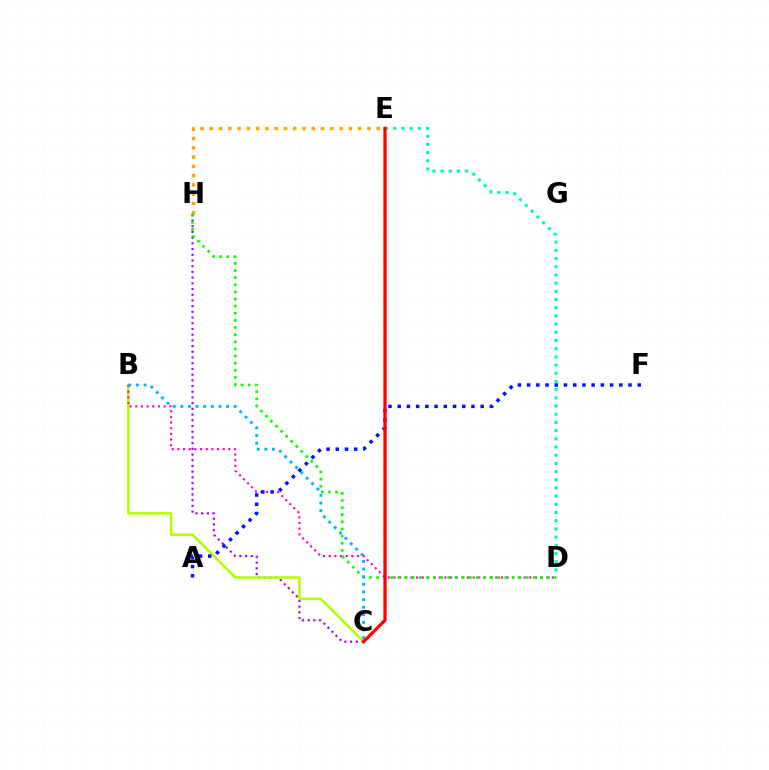{('C', 'H'): [{'color': '#9b00ff', 'line_style': 'dotted', 'thickness': 1.55}], ('D', 'E'): [{'color': '#00ff9d', 'line_style': 'dotted', 'thickness': 2.23}], ('E', 'H'): [{'color': '#ffa500', 'line_style': 'dotted', 'thickness': 2.52}], ('B', 'C'): [{'color': '#b3ff00', 'line_style': 'solid', 'thickness': 1.83}, {'color': '#00b5ff', 'line_style': 'dotted', 'thickness': 2.07}], ('B', 'D'): [{'color': '#ff00bd', 'line_style': 'dotted', 'thickness': 1.54}], ('D', 'H'): [{'color': '#08ff00', 'line_style': 'dotted', 'thickness': 1.94}], ('A', 'F'): [{'color': '#0010ff', 'line_style': 'dotted', 'thickness': 2.5}], ('C', 'E'): [{'color': '#ff0000', 'line_style': 'solid', 'thickness': 2.34}]}